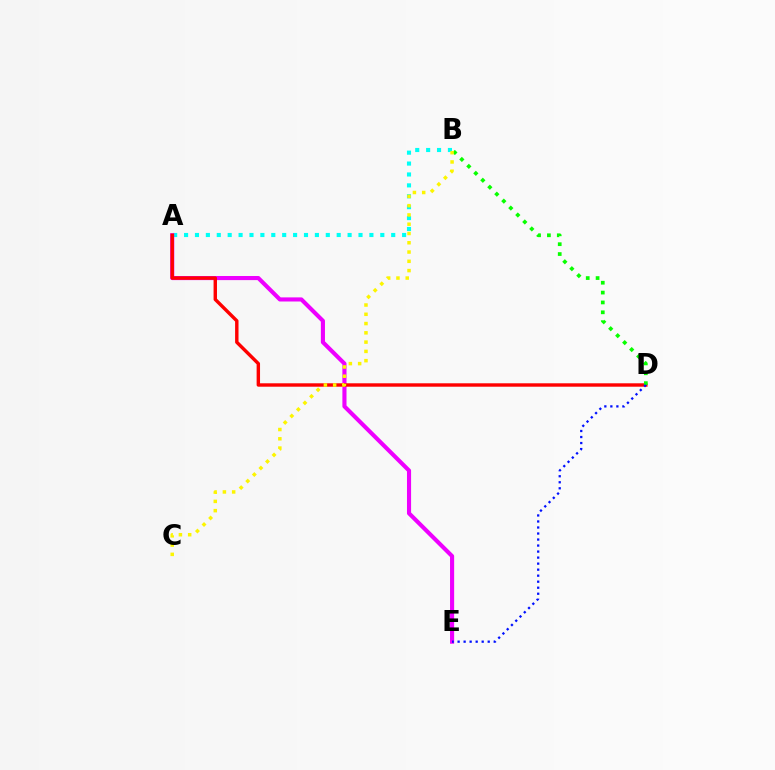{('A', 'B'): [{'color': '#00fff6', 'line_style': 'dotted', 'thickness': 2.96}], ('A', 'E'): [{'color': '#ee00ff', 'line_style': 'solid', 'thickness': 2.96}], ('A', 'D'): [{'color': '#ff0000', 'line_style': 'solid', 'thickness': 2.46}], ('B', 'D'): [{'color': '#08ff00', 'line_style': 'dotted', 'thickness': 2.68}], ('D', 'E'): [{'color': '#0010ff', 'line_style': 'dotted', 'thickness': 1.64}], ('B', 'C'): [{'color': '#fcf500', 'line_style': 'dotted', 'thickness': 2.52}]}